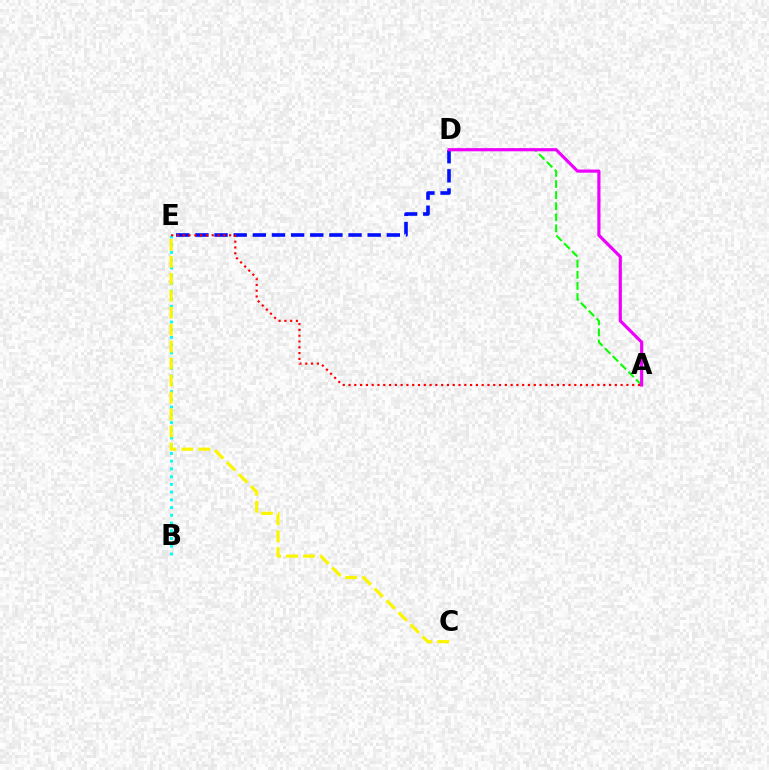{('B', 'E'): [{'color': '#00fff6', 'line_style': 'dotted', 'thickness': 2.1}], ('D', 'E'): [{'color': '#0010ff', 'line_style': 'dashed', 'thickness': 2.6}], ('A', 'D'): [{'color': '#08ff00', 'line_style': 'dashed', 'thickness': 1.5}, {'color': '#ee00ff', 'line_style': 'solid', 'thickness': 2.28}], ('C', 'E'): [{'color': '#fcf500', 'line_style': 'dashed', 'thickness': 2.3}], ('A', 'E'): [{'color': '#ff0000', 'line_style': 'dotted', 'thickness': 1.57}]}